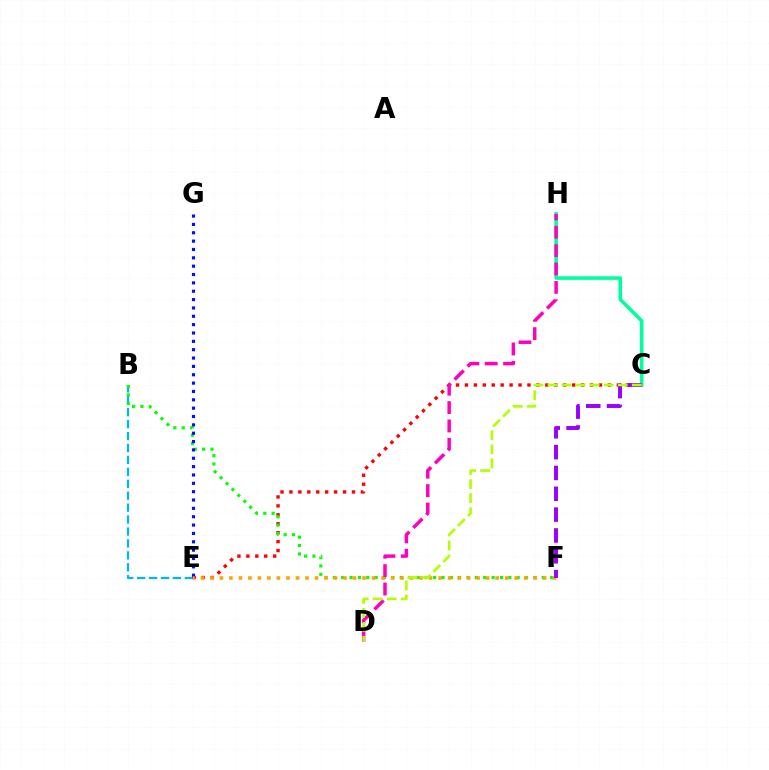{('B', 'E'): [{'color': '#00b5ff', 'line_style': 'dashed', 'thickness': 1.62}], ('C', 'E'): [{'color': '#ff0000', 'line_style': 'dotted', 'thickness': 2.43}], ('B', 'F'): [{'color': '#08ff00', 'line_style': 'dotted', 'thickness': 2.27}], ('C', 'H'): [{'color': '#00ff9d', 'line_style': 'solid', 'thickness': 2.57}], ('E', 'G'): [{'color': '#0010ff', 'line_style': 'dotted', 'thickness': 2.27}], ('E', 'F'): [{'color': '#ffa500', 'line_style': 'dotted', 'thickness': 2.58}], ('D', 'H'): [{'color': '#ff00bd', 'line_style': 'dashed', 'thickness': 2.5}], ('C', 'F'): [{'color': '#9b00ff', 'line_style': 'dashed', 'thickness': 2.83}], ('C', 'D'): [{'color': '#b3ff00', 'line_style': 'dashed', 'thickness': 1.91}]}